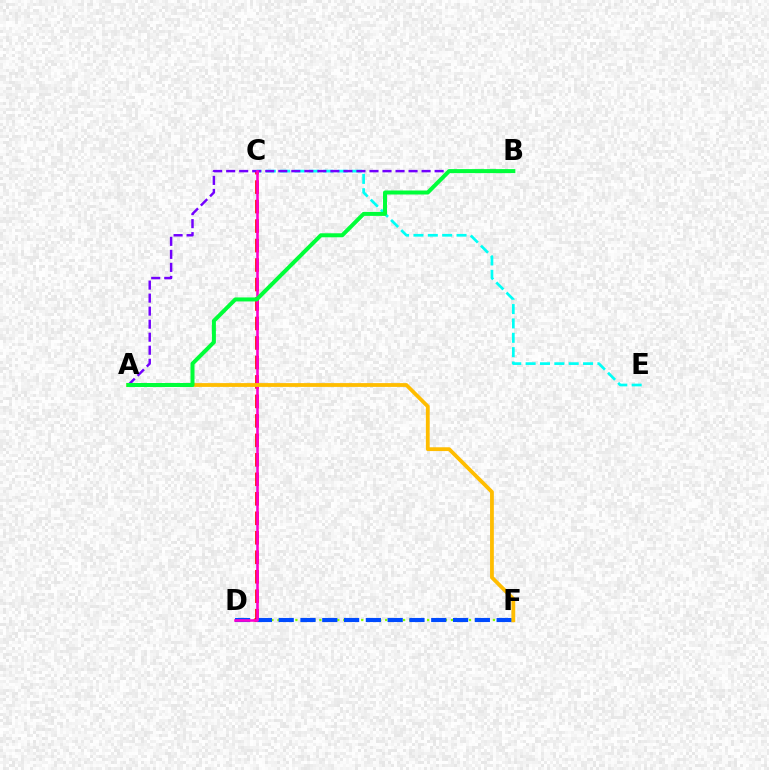{('C', 'E'): [{'color': '#00fff6', 'line_style': 'dashed', 'thickness': 1.95}], ('D', 'F'): [{'color': '#84ff00', 'line_style': 'dotted', 'thickness': 1.63}, {'color': '#004bff', 'line_style': 'dashed', 'thickness': 2.96}], ('C', 'D'): [{'color': '#ff0000', 'line_style': 'dashed', 'thickness': 2.65}, {'color': '#ff00cf', 'line_style': 'solid', 'thickness': 1.87}], ('A', 'B'): [{'color': '#7200ff', 'line_style': 'dashed', 'thickness': 1.77}, {'color': '#00ff39', 'line_style': 'solid', 'thickness': 2.88}], ('A', 'F'): [{'color': '#ffbd00', 'line_style': 'solid', 'thickness': 2.73}]}